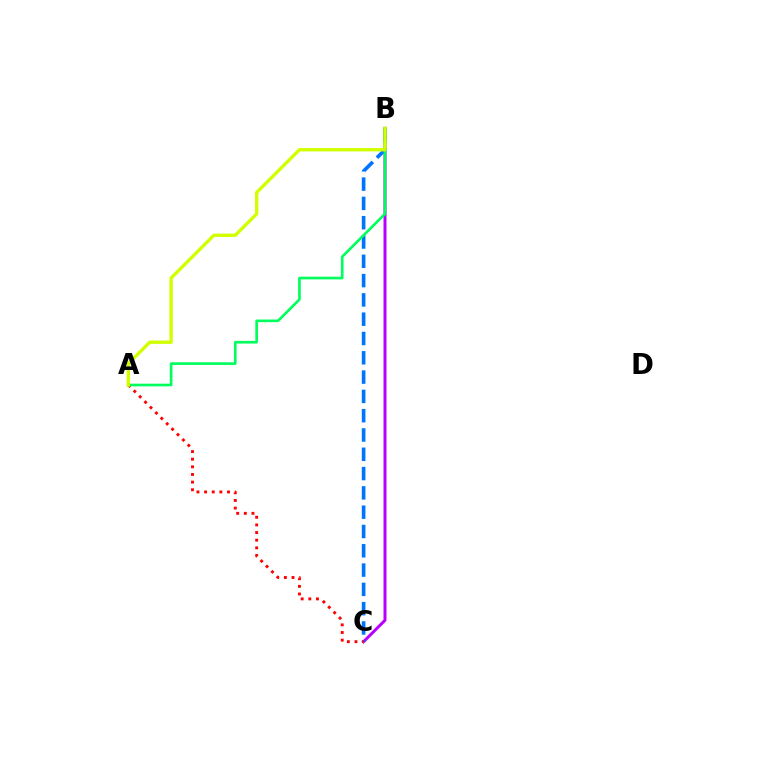{('B', 'C'): [{'color': '#b900ff', 'line_style': 'solid', 'thickness': 2.16}, {'color': '#0074ff', 'line_style': 'dashed', 'thickness': 2.62}], ('A', 'C'): [{'color': '#ff0000', 'line_style': 'dotted', 'thickness': 2.08}], ('A', 'B'): [{'color': '#00ff5c', 'line_style': 'solid', 'thickness': 1.91}, {'color': '#d1ff00', 'line_style': 'solid', 'thickness': 2.43}]}